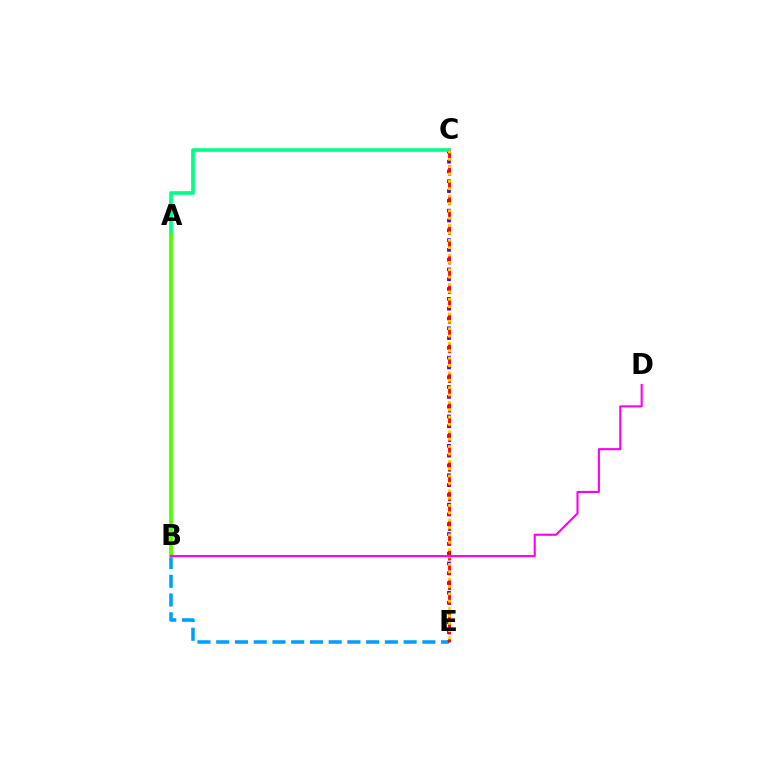{('C', 'E'): [{'color': '#3700ff', 'line_style': 'dotted', 'thickness': 2.66}, {'color': '#ff0000', 'line_style': 'dashed', 'thickness': 2.01}, {'color': '#ffd500', 'line_style': 'dotted', 'thickness': 2.0}], ('A', 'C'): [{'color': '#00ff86', 'line_style': 'solid', 'thickness': 2.63}], ('B', 'E'): [{'color': '#009eff', 'line_style': 'dashed', 'thickness': 2.55}], ('A', 'B'): [{'color': '#4fff00', 'line_style': 'solid', 'thickness': 2.7}], ('B', 'D'): [{'color': '#ff00ed', 'line_style': 'solid', 'thickness': 1.52}]}